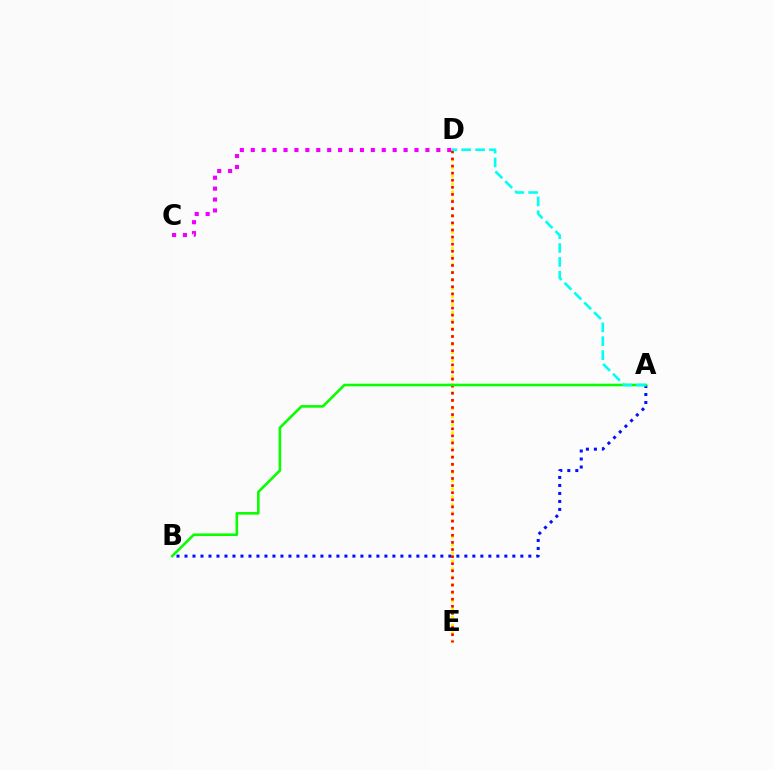{('C', 'D'): [{'color': '#ee00ff', 'line_style': 'dotted', 'thickness': 2.97}], ('A', 'B'): [{'color': '#0010ff', 'line_style': 'dotted', 'thickness': 2.17}, {'color': '#08ff00', 'line_style': 'solid', 'thickness': 1.87}], ('D', 'E'): [{'color': '#fcf500', 'line_style': 'dotted', 'thickness': 2.18}, {'color': '#ff0000', 'line_style': 'dotted', 'thickness': 1.93}], ('A', 'D'): [{'color': '#00fff6', 'line_style': 'dashed', 'thickness': 1.89}]}